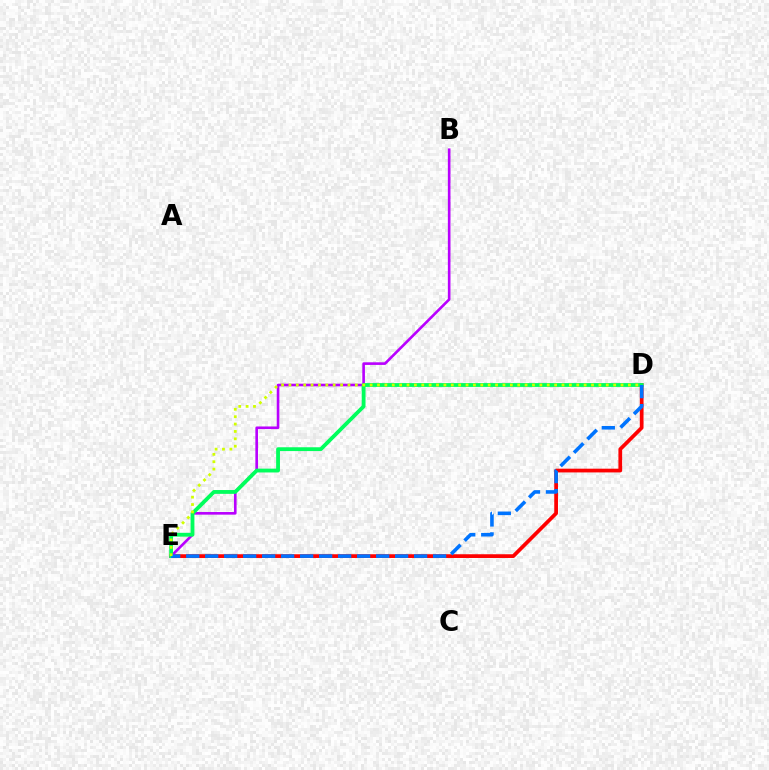{('D', 'E'): [{'color': '#ff0000', 'line_style': 'solid', 'thickness': 2.68}, {'color': '#00ff5c', 'line_style': 'solid', 'thickness': 2.75}, {'color': '#0074ff', 'line_style': 'dashed', 'thickness': 2.58}, {'color': '#d1ff00', 'line_style': 'dotted', 'thickness': 2.01}], ('B', 'E'): [{'color': '#b900ff', 'line_style': 'solid', 'thickness': 1.89}]}